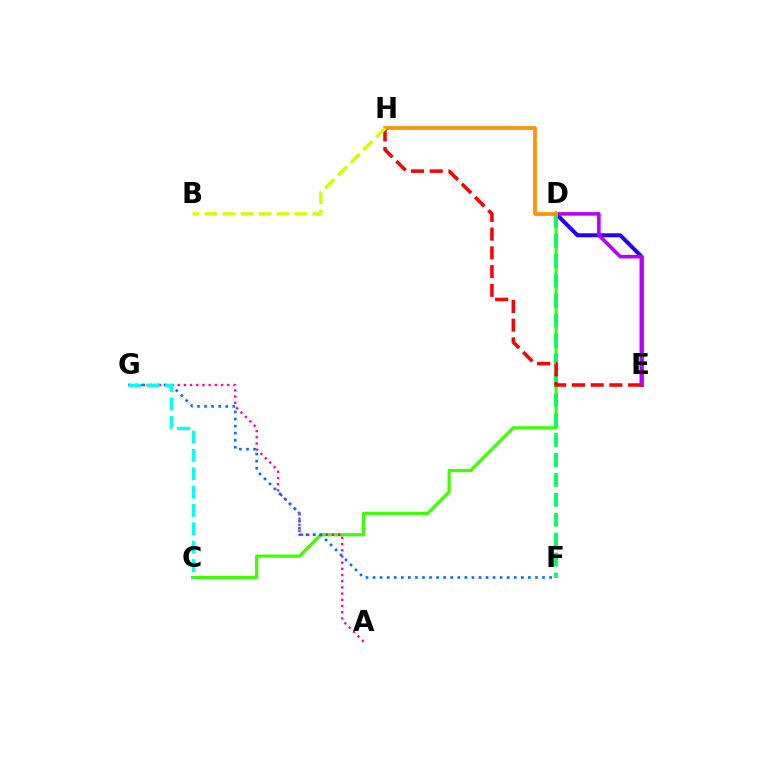{('D', 'E'): [{'color': '#2500ff', 'line_style': 'solid', 'thickness': 2.87}, {'color': '#b900ff', 'line_style': 'solid', 'thickness': 2.58}], ('C', 'D'): [{'color': '#3dff00', 'line_style': 'solid', 'thickness': 2.29}], ('A', 'G'): [{'color': '#ff00ac', 'line_style': 'dotted', 'thickness': 1.68}], ('D', 'F'): [{'color': '#00ff5c', 'line_style': 'dashed', 'thickness': 2.71}], ('F', 'G'): [{'color': '#0074ff', 'line_style': 'dotted', 'thickness': 1.92}], ('E', 'H'): [{'color': '#ff0000', 'line_style': 'dashed', 'thickness': 2.55}], ('C', 'G'): [{'color': '#00fff6', 'line_style': 'dashed', 'thickness': 2.49}], ('D', 'H'): [{'color': '#ff9400', 'line_style': 'solid', 'thickness': 2.69}], ('B', 'H'): [{'color': '#d1ff00', 'line_style': 'dashed', 'thickness': 2.44}]}